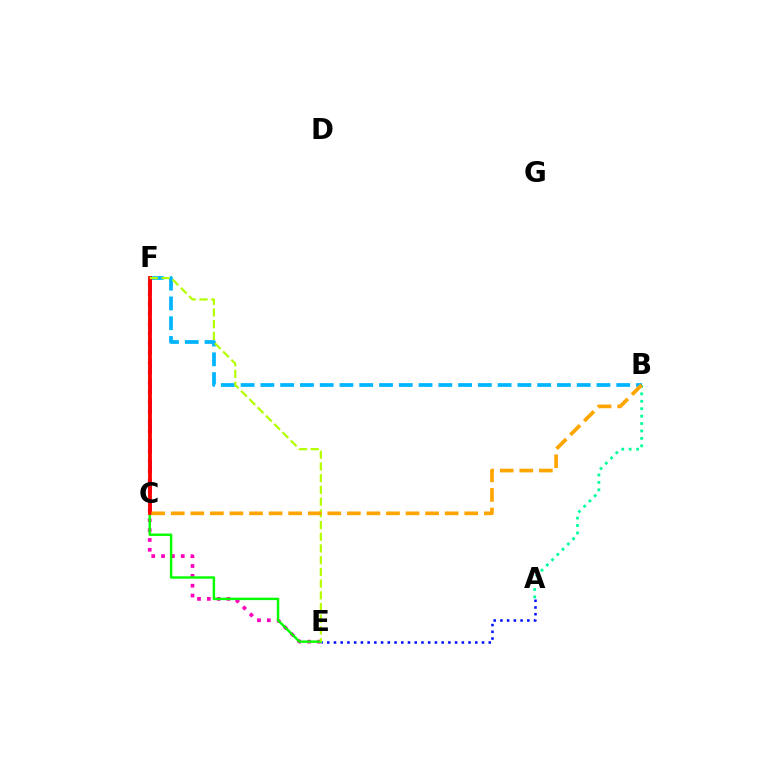{('B', 'F'): [{'color': '#00b5ff', 'line_style': 'dashed', 'thickness': 2.69}], ('A', 'E'): [{'color': '#0010ff', 'line_style': 'dotted', 'thickness': 1.83}], ('C', 'F'): [{'color': '#9b00ff', 'line_style': 'dashed', 'thickness': 2.72}, {'color': '#ff0000', 'line_style': 'solid', 'thickness': 2.72}], ('A', 'B'): [{'color': '#00ff9d', 'line_style': 'dotted', 'thickness': 2.02}], ('E', 'F'): [{'color': '#ff00bd', 'line_style': 'dotted', 'thickness': 2.67}, {'color': '#08ff00', 'line_style': 'solid', 'thickness': 1.75}, {'color': '#b3ff00', 'line_style': 'dashed', 'thickness': 1.59}], ('B', 'C'): [{'color': '#ffa500', 'line_style': 'dashed', 'thickness': 2.66}]}